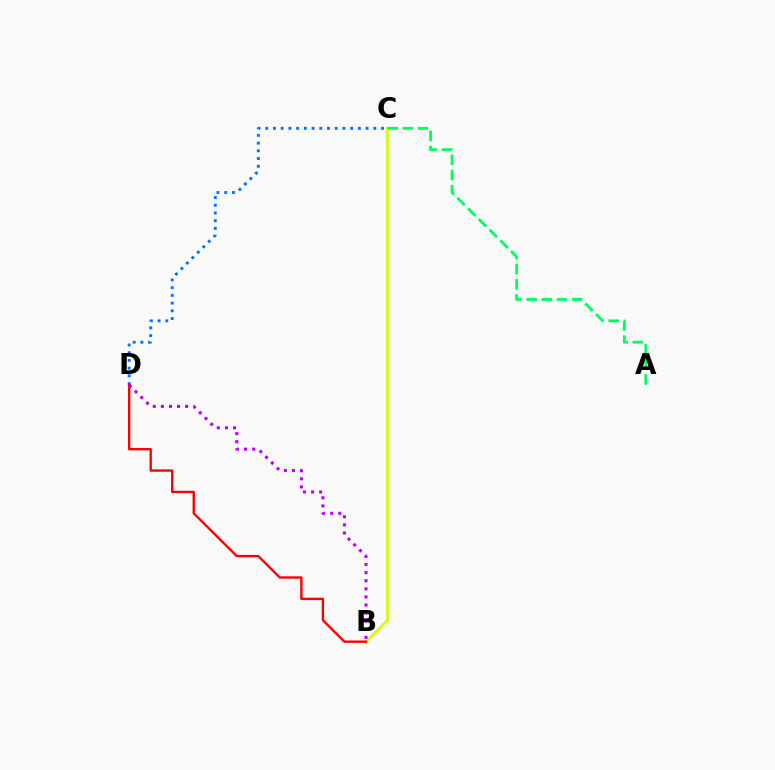{('B', 'C'): [{'color': '#d1ff00', 'line_style': 'solid', 'thickness': 1.91}], ('C', 'D'): [{'color': '#0074ff', 'line_style': 'dotted', 'thickness': 2.1}], ('B', 'D'): [{'color': '#ff0000', 'line_style': 'solid', 'thickness': 1.71}, {'color': '#b900ff', 'line_style': 'dotted', 'thickness': 2.2}], ('A', 'C'): [{'color': '#00ff5c', 'line_style': 'dashed', 'thickness': 2.06}]}